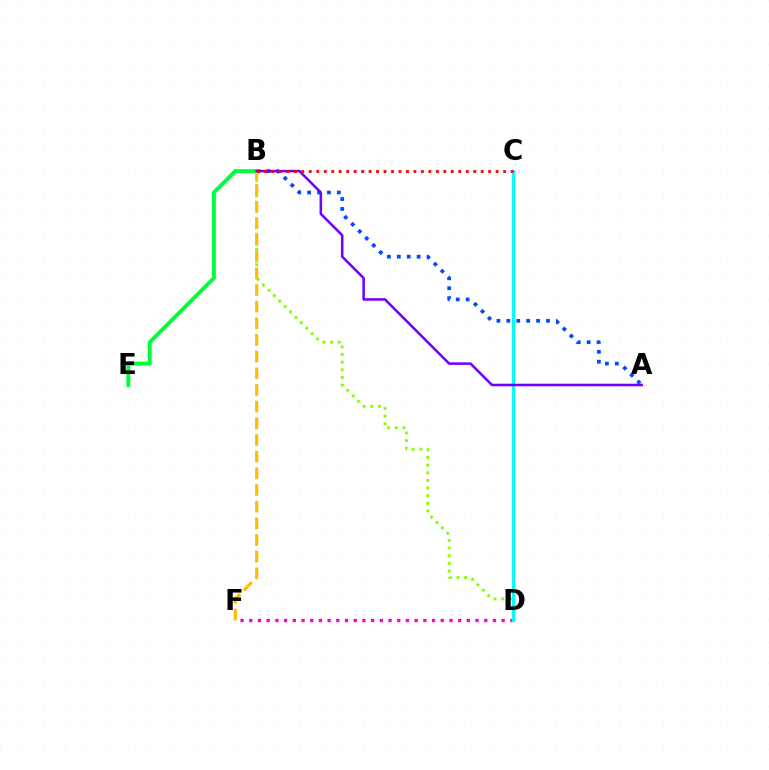{('A', 'B'): [{'color': '#004bff', 'line_style': 'dotted', 'thickness': 2.69}, {'color': '#7200ff', 'line_style': 'solid', 'thickness': 1.83}], ('D', 'F'): [{'color': '#ff00cf', 'line_style': 'dotted', 'thickness': 2.36}], ('B', 'D'): [{'color': '#84ff00', 'line_style': 'dotted', 'thickness': 2.08}], ('B', 'E'): [{'color': '#00ff39', 'line_style': 'solid', 'thickness': 2.82}], ('C', 'D'): [{'color': '#00fff6', 'line_style': 'solid', 'thickness': 2.32}], ('B', 'F'): [{'color': '#ffbd00', 'line_style': 'dashed', 'thickness': 2.26}], ('B', 'C'): [{'color': '#ff0000', 'line_style': 'dotted', 'thickness': 2.03}]}